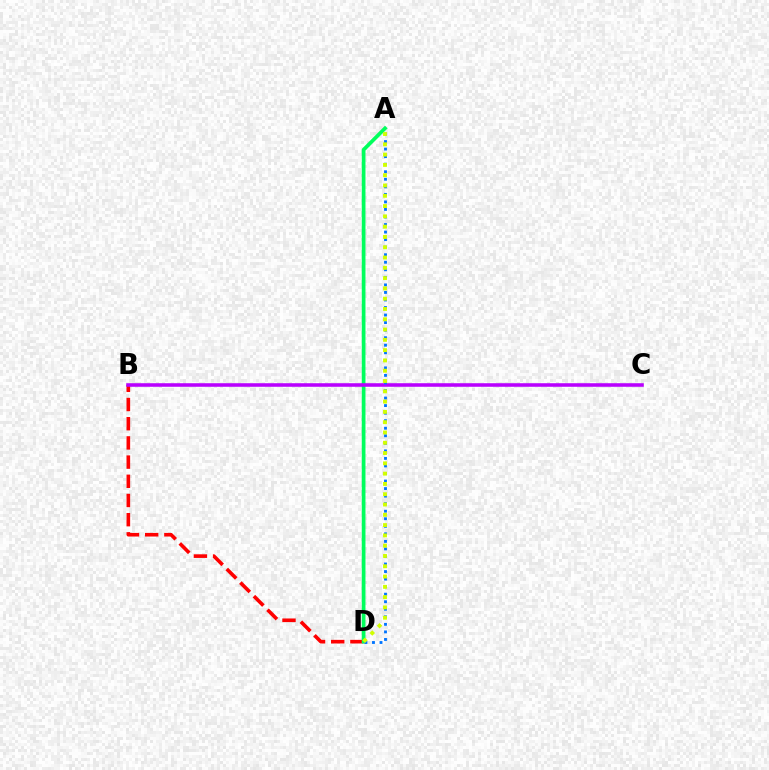{('B', 'D'): [{'color': '#ff0000', 'line_style': 'dashed', 'thickness': 2.61}], ('A', 'D'): [{'color': '#00ff5c', 'line_style': 'solid', 'thickness': 2.67}, {'color': '#0074ff', 'line_style': 'dotted', 'thickness': 2.05}, {'color': '#d1ff00', 'line_style': 'dotted', 'thickness': 2.8}], ('B', 'C'): [{'color': '#b900ff', 'line_style': 'solid', 'thickness': 2.56}]}